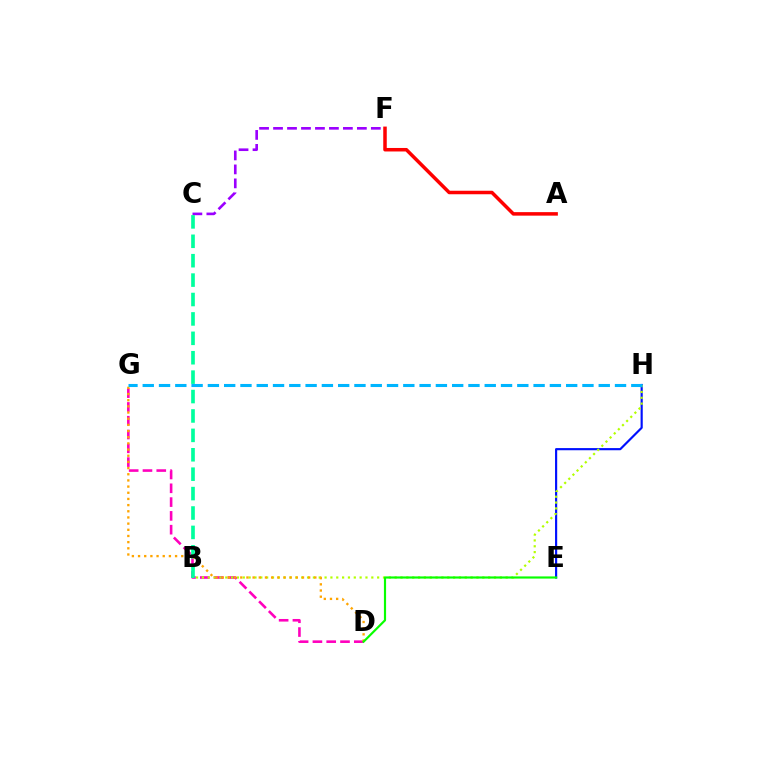{('D', 'G'): [{'color': '#ff00bd', 'line_style': 'dashed', 'thickness': 1.87}, {'color': '#ffa500', 'line_style': 'dotted', 'thickness': 1.68}], ('E', 'H'): [{'color': '#0010ff', 'line_style': 'solid', 'thickness': 1.56}], ('B', 'H'): [{'color': '#b3ff00', 'line_style': 'dotted', 'thickness': 1.59}], ('C', 'F'): [{'color': '#9b00ff', 'line_style': 'dashed', 'thickness': 1.9}], ('B', 'C'): [{'color': '#00ff9d', 'line_style': 'dashed', 'thickness': 2.64}], ('A', 'F'): [{'color': '#ff0000', 'line_style': 'solid', 'thickness': 2.53}], ('D', 'E'): [{'color': '#08ff00', 'line_style': 'solid', 'thickness': 1.56}], ('G', 'H'): [{'color': '#00b5ff', 'line_style': 'dashed', 'thickness': 2.21}]}